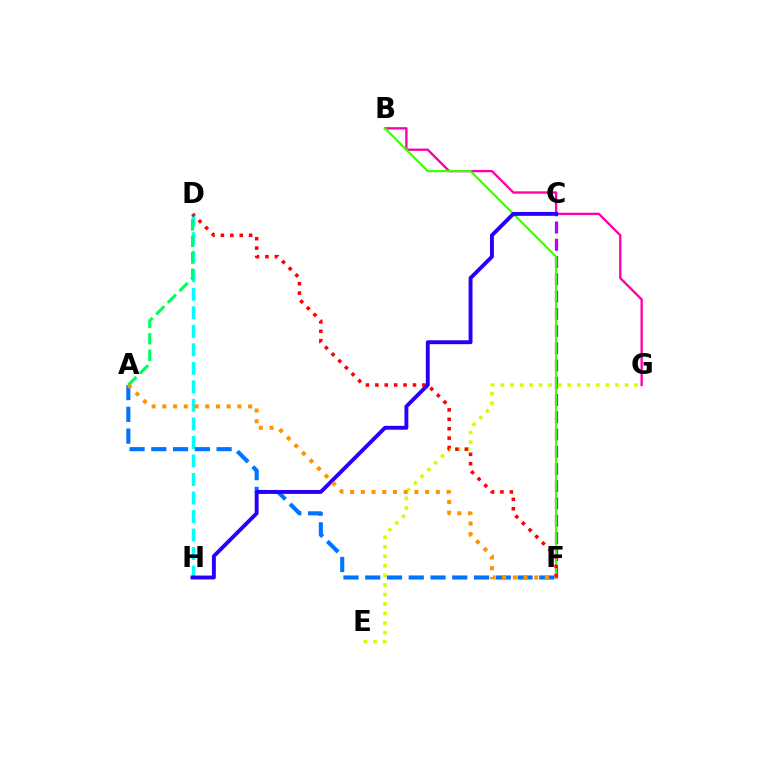{('B', 'G'): [{'color': '#ff00ac', 'line_style': 'solid', 'thickness': 1.69}], ('C', 'F'): [{'color': '#b900ff', 'line_style': 'dashed', 'thickness': 2.34}], ('D', 'H'): [{'color': '#00fff6', 'line_style': 'dashed', 'thickness': 2.52}], ('E', 'G'): [{'color': '#d1ff00', 'line_style': 'dotted', 'thickness': 2.59}], ('A', 'F'): [{'color': '#0074ff', 'line_style': 'dashed', 'thickness': 2.96}, {'color': '#ff9400', 'line_style': 'dotted', 'thickness': 2.91}], ('B', 'F'): [{'color': '#3dff00', 'line_style': 'solid', 'thickness': 1.54}], ('D', 'F'): [{'color': '#ff0000', 'line_style': 'dotted', 'thickness': 2.56}], ('C', 'H'): [{'color': '#2500ff', 'line_style': 'solid', 'thickness': 2.8}], ('A', 'D'): [{'color': '#00ff5c', 'line_style': 'dashed', 'thickness': 2.23}]}